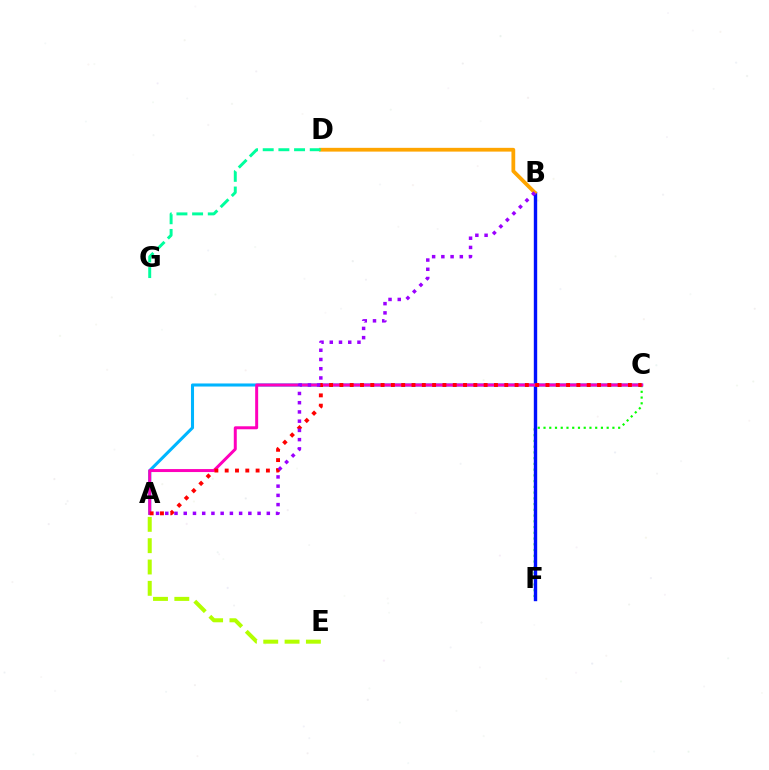{('C', 'F'): [{'color': '#08ff00', 'line_style': 'dotted', 'thickness': 1.56}], ('B', 'F'): [{'color': '#0010ff', 'line_style': 'solid', 'thickness': 2.44}], ('A', 'C'): [{'color': '#00b5ff', 'line_style': 'solid', 'thickness': 2.21}, {'color': '#ff00bd', 'line_style': 'solid', 'thickness': 2.15}, {'color': '#ff0000', 'line_style': 'dotted', 'thickness': 2.8}], ('A', 'E'): [{'color': '#b3ff00', 'line_style': 'dashed', 'thickness': 2.9}], ('B', 'D'): [{'color': '#ffa500', 'line_style': 'solid', 'thickness': 2.71}], ('A', 'B'): [{'color': '#9b00ff', 'line_style': 'dotted', 'thickness': 2.51}], ('D', 'G'): [{'color': '#00ff9d', 'line_style': 'dashed', 'thickness': 2.13}]}